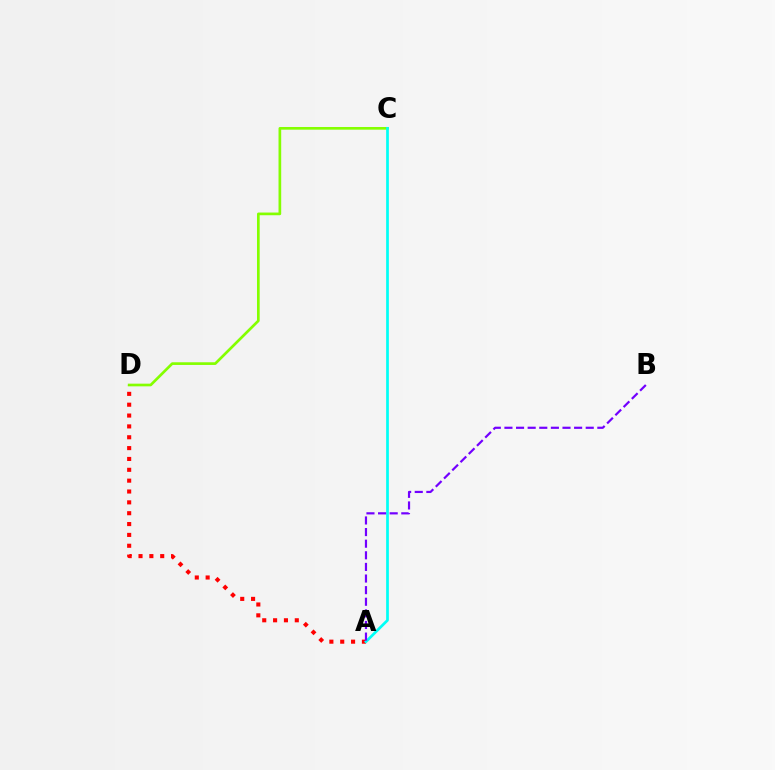{('C', 'D'): [{'color': '#84ff00', 'line_style': 'solid', 'thickness': 1.93}], ('A', 'D'): [{'color': '#ff0000', 'line_style': 'dotted', 'thickness': 2.95}], ('A', 'C'): [{'color': '#00fff6', 'line_style': 'solid', 'thickness': 1.95}], ('A', 'B'): [{'color': '#7200ff', 'line_style': 'dashed', 'thickness': 1.58}]}